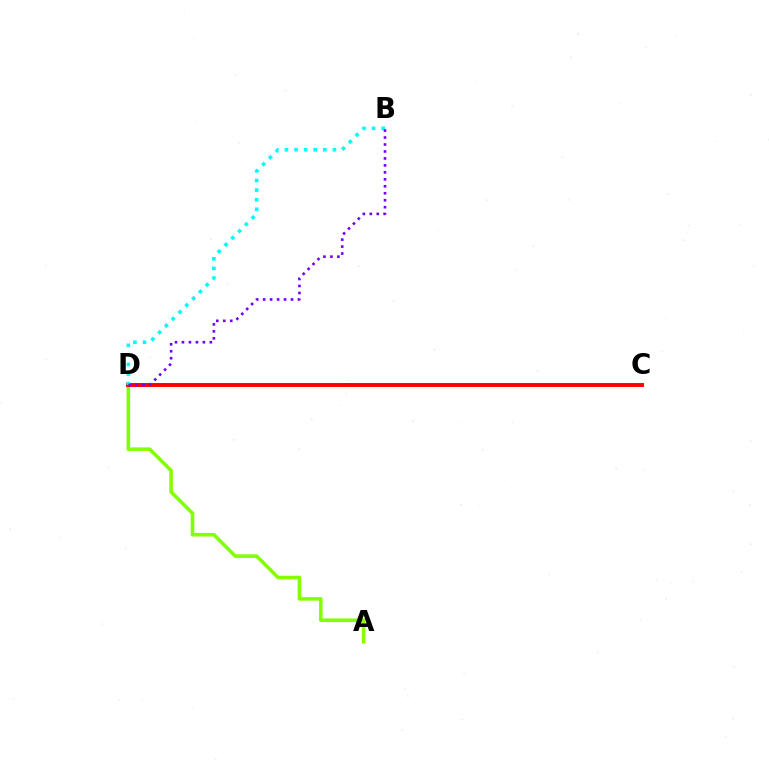{('A', 'D'): [{'color': '#84ff00', 'line_style': 'solid', 'thickness': 2.58}], ('C', 'D'): [{'color': '#ff0000', 'line_style': 'solid', 'thickness': 2.84}], ('B', 'D'): [{'color': '#00fff6', 'line_style': 'dotted', 'thickness': 2.61}, {'color': '#7200ff', 'line_style': 'dotted', 'thickness': 1.89}]}